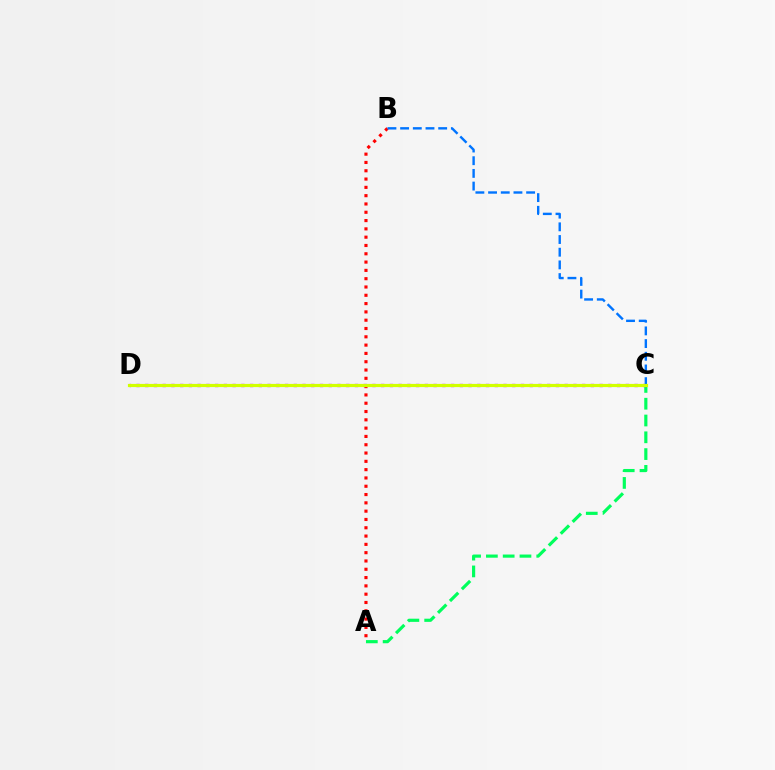{('A', 'B'): [{'color': '#ff0000', 'line_style': 'dotted', 'thickness': 2.26}], ('A', 'C'): [{'color': '#00ff5c', 'line_style': 'dashed', 'thickness': 2.28}], ('C', 'D'): [{'color': '#b900ff', 'line_style': 'dotted', 'thickness': 2.37}, {'color': '#d1ff00', 'line_style': 'solid', 'thickness': 2.29}], ('B', 'C'): [{'color': '#0074ff', 'line_style': 'dashed', 'thickness': 1.72}]}